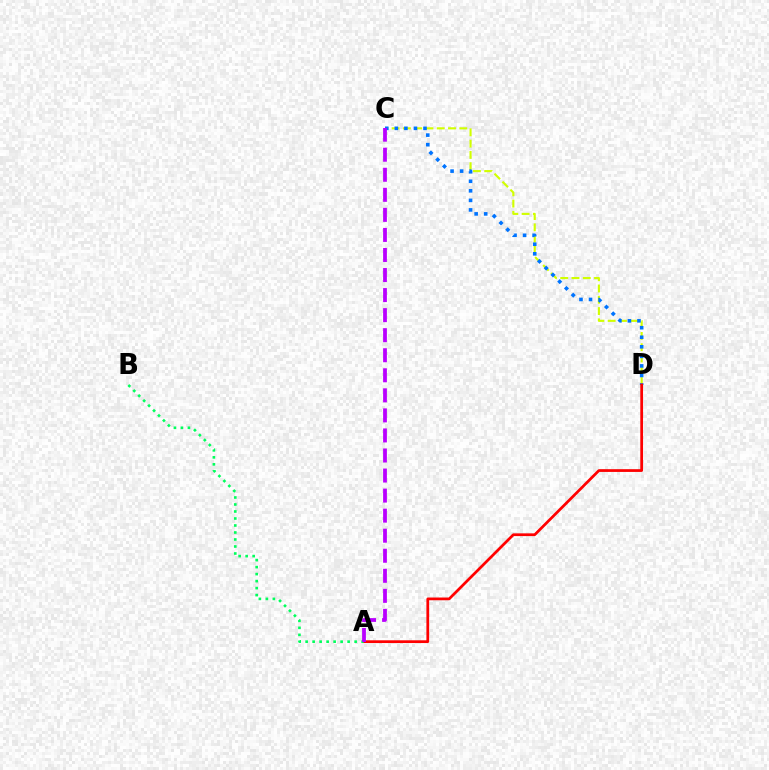{('C', 'D'): [{'color': '#d1ff00', 'line_style': 'dashed', 'thickness': 1.53}, {'color': '#0074ff', 'line_style': 'dotted', 'thickness': 2.59}], ('A', 'D'): [{'color': '#ff0000', 'line_style': 'solid', 'thickness': 1.97}], ('A', 'B'): [{'color': '#00ff5c', 'line_style': 'dotted', 'thickness': 1.9}], ('A', 'C'): [{'color': '#b900ff', 'line_style': 'dashed', 'thickness': 2.72}]}